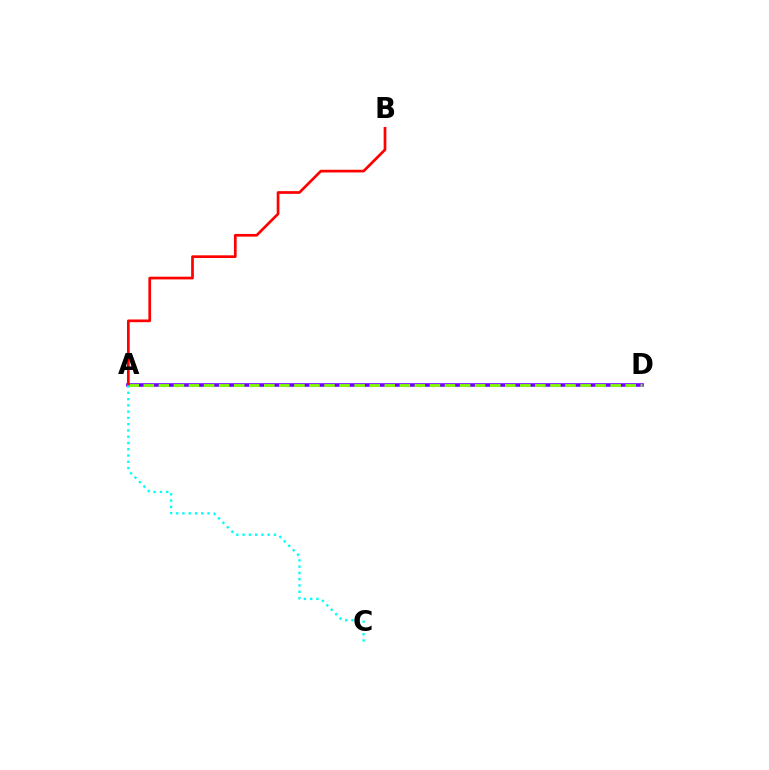{('A', 'D'): [{'color': '#7200ff', 'line_style': 'solid', 'thickness': 2.6}, {'color': '#84ff00', 'line_style': 'dashed', 'thickness': 2.05}], ('A', 'B'): [{'color': '#ff0000', 'line_style': 'solid', 'thickness': 1.94}], ('A', 'C'): [{'color': '#00fff6', 'line_style': 'dotted', 'thickness': 1.7}]}